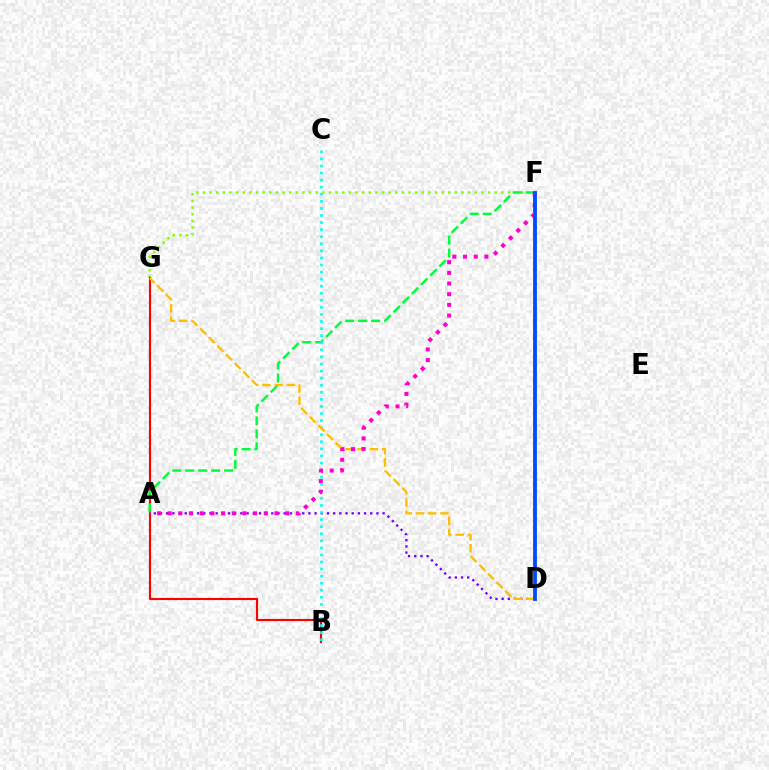{('F', 'G'): [{'color': '#84ff00', 'line_style': 'dotted', 'thickness': 1.8}], ('B', 'G'): [{'color': '#ff0000', 'line_style': 'solid', 'thickness': 1.53}], ('A', 'D'): [{'color': '#7200ff', 'line_style': 'dotted', 'thickness': 1.68}], ('A', 'F'): [{'color': '#00ff39', 'line_style': 'dashed', 'thickness': 1.76}, {'color': '#ff00cf', 'line_style': 'dotted', 'thickness': 2.9}], ('B', 'C'): [{'color': '#00fff6', 'line_style': 'dotted', 'thickness': 1.92}], ('D', 'G'): [{'color': '#ffbd00', 'line_style': 'dashed', 'thickness': 1.66}], ('D', 'F'): [{'color': '#004bff', 'line_style': 'solid', 'thickness': 2.75}]}